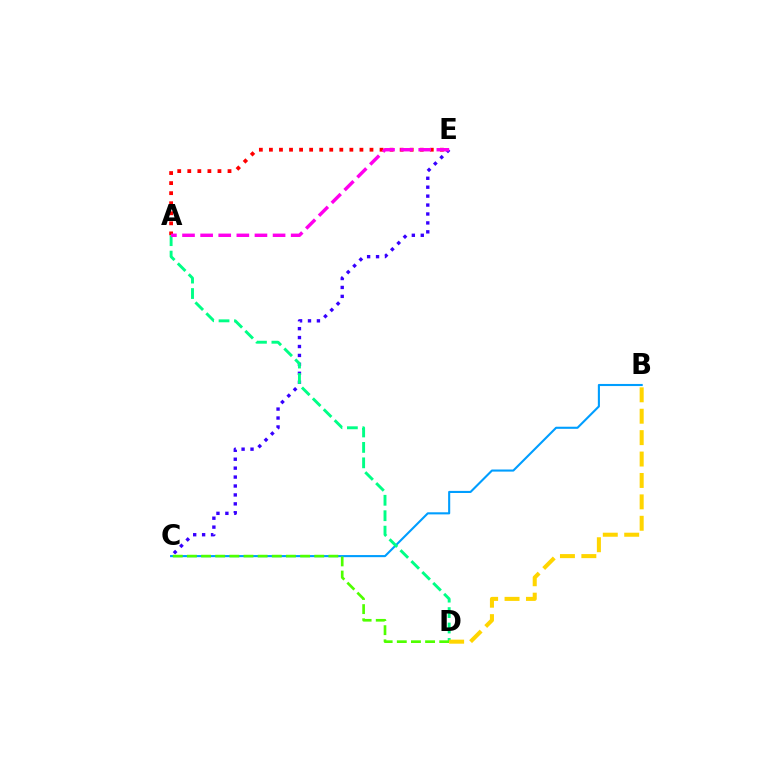{('B', 'C'): [{'color': '#009eff', 'line_style': 'solid', 'thickness': 1.51}], ('C', 'E'): [{'color': '#3700ff', 'line_style': 'dotted', 'thickness': 2.43}], ('A', 'E'): [{'color': '#ff0000', 'line_style': 'dotted', 'thickness': 2.73}, {'color': '#ff00ed', 'line_style': 'dashed', 'thickness': 2.46}], ('A', 'D'): [{'color': '#00ff86', 'line_style': 'dashed', 'thickness': 2.1}], ('C', 'D'): [{'color': '#4fff00', 'line_style': 'dashed', 'thickness': 1.92}], ('B', 'D'): [{'color': '#ffd500', 'line_style': 'dashed', 'thickness': 2.91}]}